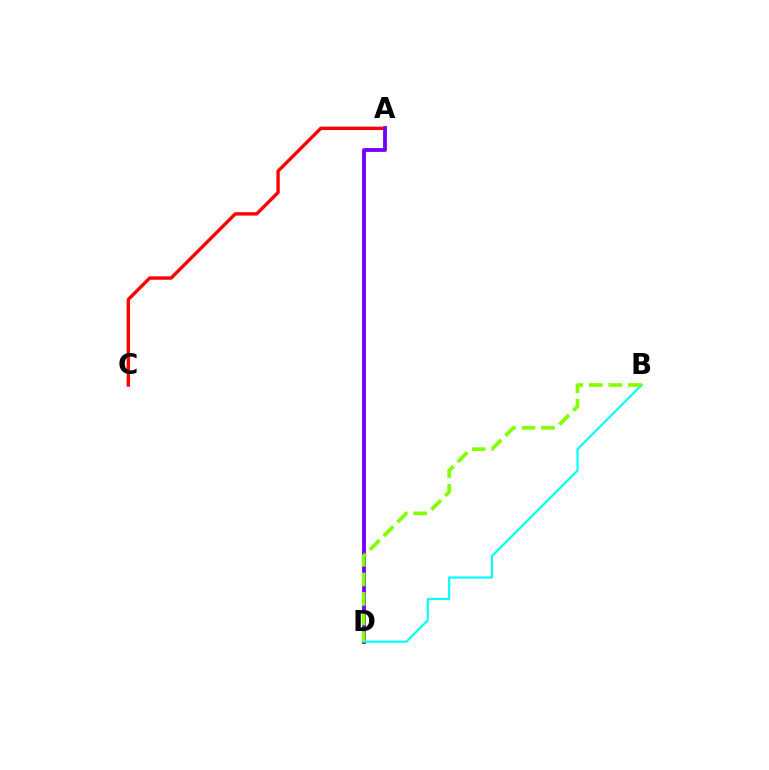{('A', 'C'): [{'color': '#ff0000', 'line_style': 'solid', 'thickness': 2.44}], ('A', 'D'): [{'color': '#7200ff', 'line_style': 'solid', 'thickness': 2.74}], ('B', 'D'): [{'color': '#00fff6', 'line_style': 'solid', 'thickness': 1.54}, {'color': '#84ff00', 'line_style': 'dashed', 'thickness': 2.65}]}